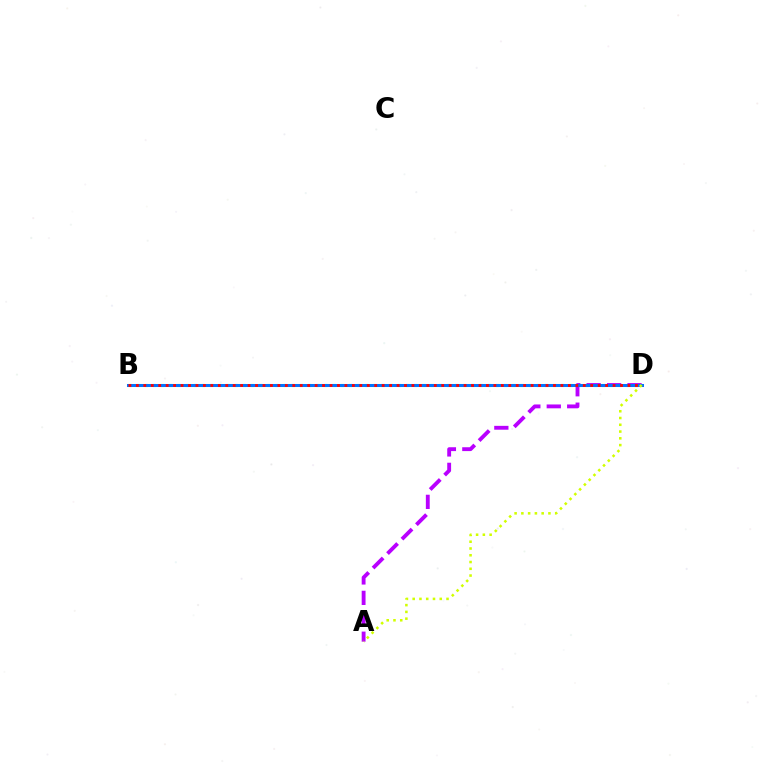{('B', 'D'): [{'color': '#00ff5c', 'line_style': 'dotted', 'thickness': 2.22}, {'color': '#0074ff', 'line_style': 'solid', 'thickness': 2.18}, {'color': '#ff0000', 'line_style': 'dotted', 'thickness': 2.02}], ('A', 'D'): [{'color': '#b900ff', 'line_style': 'dashed', 'thickness': 2.78}, {'color': '#d1ff00', 'line_style': 'dotted', 'thickness': 1.84}]}